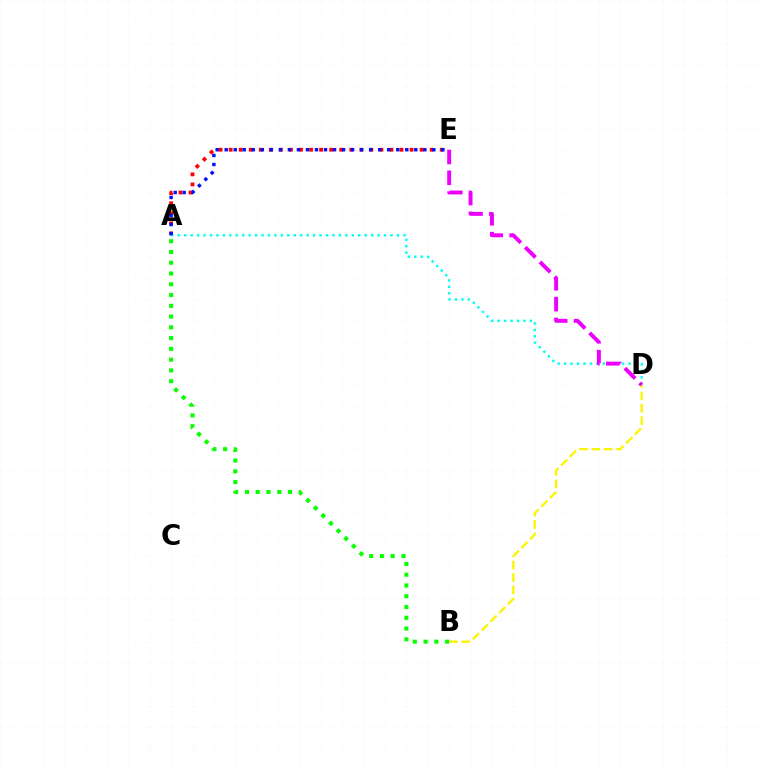{('A', 'B'): [{'color': '#08ff00', 'line_style': 'dotted', 'thickness': 2.93}], ('A', 'E'): [{'color': '#ff0000', 'line_style': 'dotted', 'thickness': 2.73}, {'color': '#0010ff', 'line_style': 'dotted', 'thickness': 2.45}], ('A', 'D'): [{'color': '#00fff6', 'line_style': 'dotted', 'thickness': 1.75}], ('B', 'D'): [{'color': '#fcf500', 'line_style': 'dashed', 'thickness': 1.68}], ('D', 'E'): [{'color': '#ee00ff', 'line_style': 'dashed', 'thickness': 2.83}]}